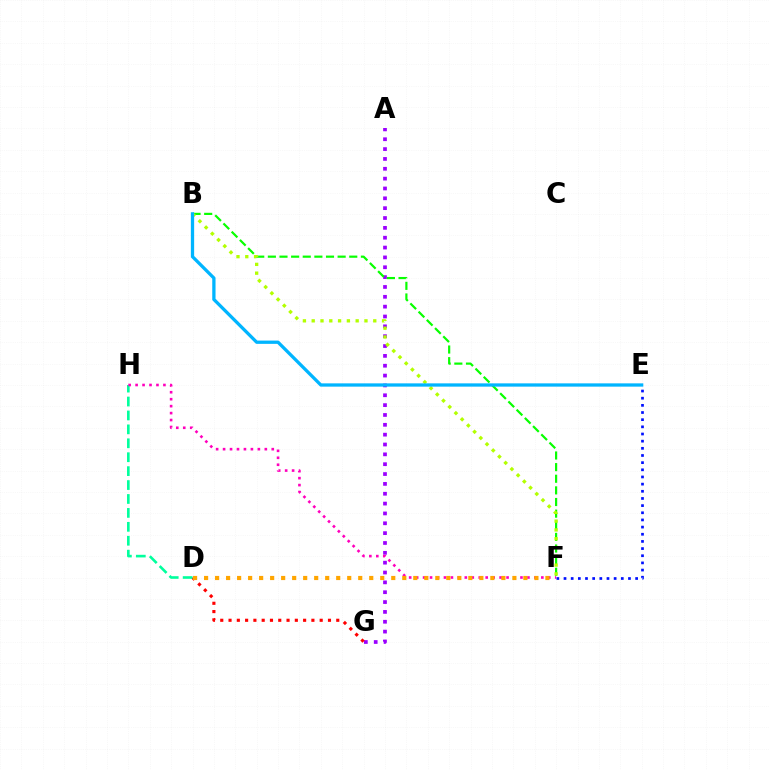{('A', 'G'): [{'color': '#9b00ff', 'line_style': 'dotted', 'thickness': 2.68}], ('B', 'F'): [{'color': '#08ff00', 'line_style': 'dashed', 'thickness': 1.58}, {'color': '#b3ff00', 'line_style': 'dotted', 'thickness': 2.39}], ('D', 'G'): [{'color': '#ff0000', 'line_style': 'dotted', 'thickness': 2.25}], ('E', 'F'): [{'color': '#0010ff', 'line_style': 'dotted', 'thickness': 1.95}], ('D', 'H'): [{'color': '#00ff9d', 'line_style': 'dashed', 'thickness': 1.89}], ('F', 'H'): [{'color': '#ff00bd', 'line_style': 'dotted', 'thickness': 1.89}], ('D', 'F'): [{'color': '#ffa500', 'line_style': 'dotted', 'thickness': 2.99}], ('B', 'E'): [{'color': '#00b5ff', 'line_style': 'solid', 'thickness': 2.37}]}